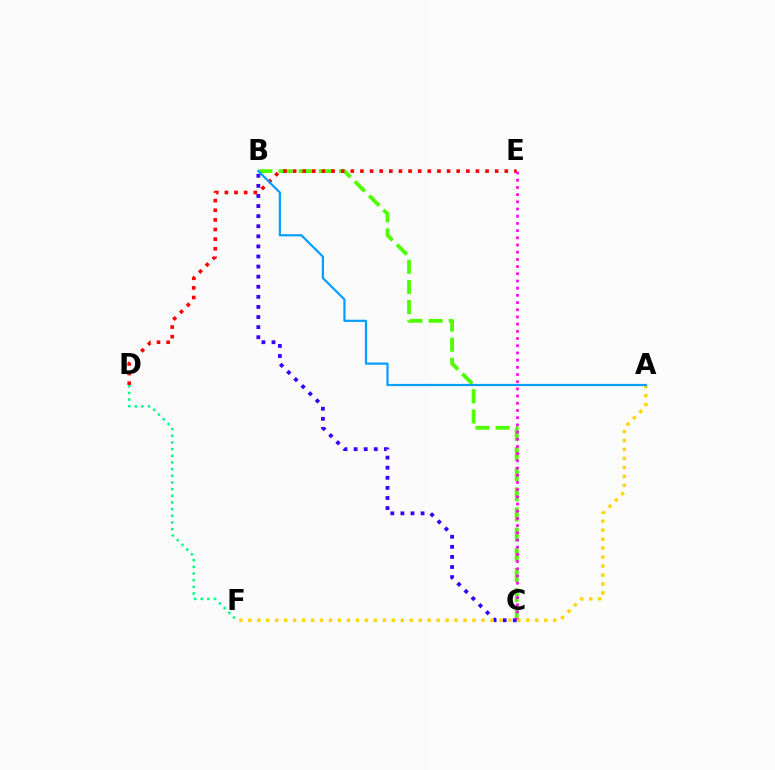{('B', 'C'): [{'color': '#4fff00', 'line_style': 'dashed', 'thickness': 2.74}, {'color': '#3700ff', 'line_style': 'dotted', 'thickness': 2.74}], ('D', 'E'): [{'color': '#ff0000', 'line_style': 'dotted', 'thickness': 2.61}], ('C', 'E'): [{'color': '#ff00ed', 'line_style': 'dotted', 'thickness': 1.95}], ('A', 'F'): [{'color': '#ffd500', 'line_style': 'dotted', 'thickness': 2.44}], ('D', 'F'): [{'color': '#00ff86', 'line_style': 'dotted', 'thickness': 1.81}], ('A', 'B'): [{'color': '#009eff', 'line_style': 'solid', 'thickness': 1.58}]}